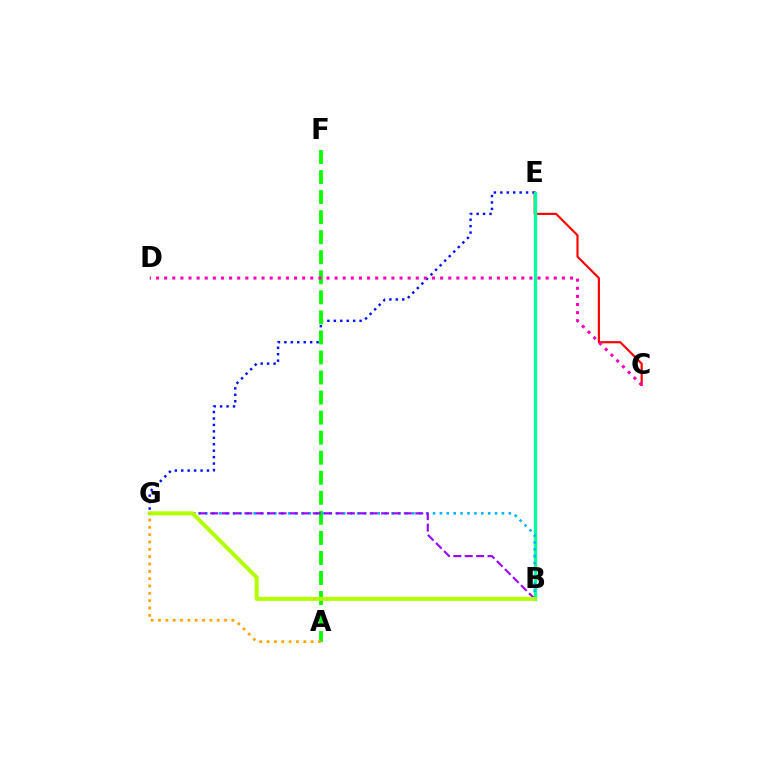{('C', 'E'): [{'color': '#ff0000', 'line_style': 'solid', 'thickness': 1.56}], ('E', 'G'): [{'color': '#0010ff', 'line_style': 'dotted', 'thickness': 1.75}], ('B', 'E'): [{'color': '#00ff9d', 'line_style': 'solid', 'thickness': 2.39}], ('A', 'F'): [{'color': '#08ff00', 'line_style': 'dashed', 'thickness': 2.72}], ('B', 'G'): [{'color': '#00b5ff', 'line_style': 'dotted', 'thickness': 1.87}, {'color': '#9b00ff', 'line_style': 'dashed', 'thickness': 1.55}, {'color': '#b3ff00', 'line_style': 'solid', 'thickness': 2.9}], ('C', 'D'): [{'color': '#ff00bd', 'line_style': 'dotted', 'thickness': 2.21}], ('A', 'G'): [{'color': '#ffa500', 'line_style': 'dotted', 'thickness': 1.99}]}